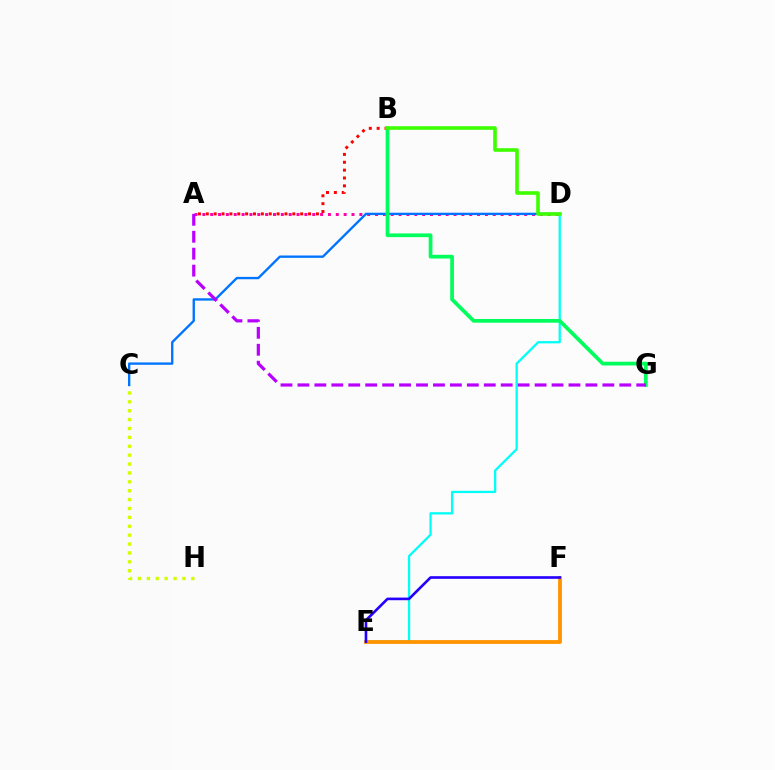{('D', 'E'): [{'color': '#00fff6', 'line_style': 'solid', 'thickness': 1.64}], ('C', 'H'): [{'color': '#d1ff00', 'line_style': 'dotted', 'thickness': 2.42}], ('A', 'D'): [{'color': '#ff00ac', 'line_style': 'dotted', 'thickness': 2.13}], ('E', 'F'): [{'color': '#ff9400', 'line_style': 'solid', 'thickness': 2.75}, {'color': '#2500ff', 'line_style': 'solid', 'thickness': 1.9}], ('C', 'D'): [{'color': '#0074ff', 'line_style': 'solid', 'thickness': 1.7}], ('B', 'G'): [{'color': '#00ff5c', 'line_style': 'solid', 'thickness': 2.68}], ('A', 'B'): [{'color': '#ff0000', 'line_style': 'dotted', 'thickness': 2.14}], ('A', 'G'): [{'color': '#b900ff', 'line_style': 'dashed', 'thickness': 2.3}], ('B', 'D'): [{'color': '#3dff00', 'line_style': 'solid', 'thickness': 2.59}]}